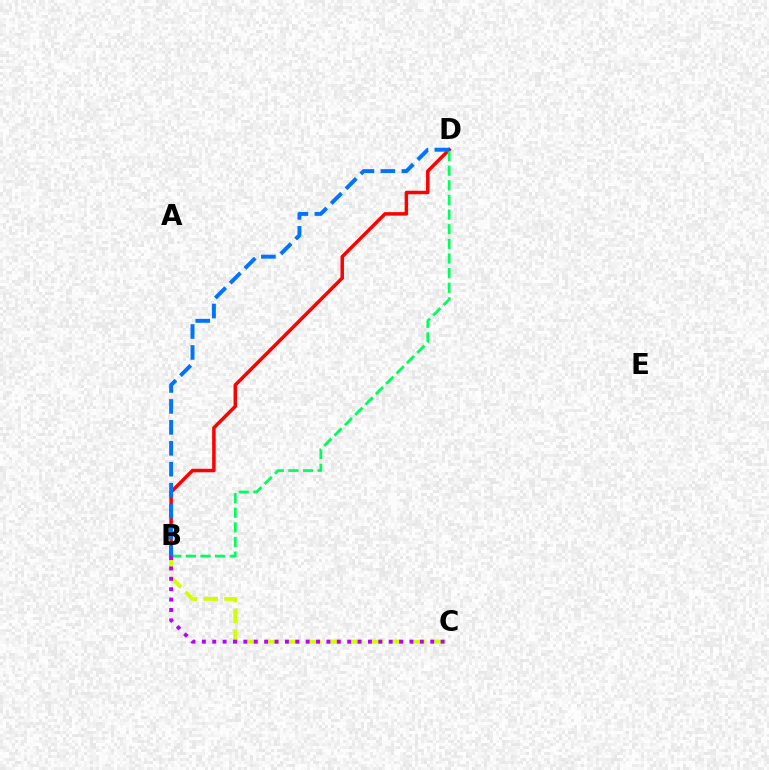{('B', 'C'): [{'color': '#d1ff00', 'line_style': 'dashed', 'thickness': 2.83}, {'color': '#b900ff', 'line_style': 'dotted', 'thickness': 2.82}], ('B', 'D'): [{'color': '#ff0000', 'line_style': 'solid', 'thickness': 2.51}, {'color': '#00ff5c', 'line_style': 'dashed', 'thickness': 1.99}, {'color': '#0074ff', 'line_style': 'dashed', 'thickness': 2.84}]}